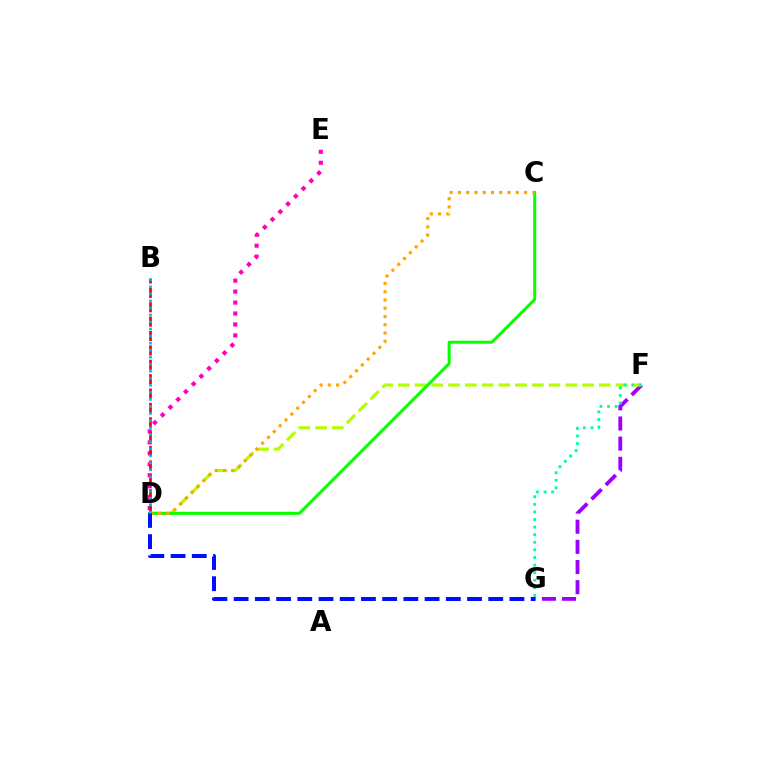{('F', 'G'): [{'color': '#9b00ff', 'line_style': 'dashed', 'thickness': 2.74}, {'color': '#00ff9d', 'line_style': 'dotted', 'thickness': 2.06}], ('D', 'E'): [{'color': '#ff00bd', 'line_style': 'dotted', 'thickness': 2.98}], ('D', 'F'): [{'color': '#b3ff00', 'line_style': 'dashed', 'thickness': 2.27}], ('C', 'D'): [{'color': '#08ff00', 'line_style': 'solid', 'thickness': 2.17}, {'color': '#ffa500', 'line_style': 'dotted', 'thickness': 2.24}], ('B', 'D'): [{'color': '#ff0000', 'line_style': 'dashed', 'thickness': 1.95}, {'color': '#00b5ff', 'line_style': 'dotted', 'thickness': 1.91}], ('D', 'G'): [{'color': '#0010ff', 'line_style': 'dashed', 'thickness': 2.88}]}